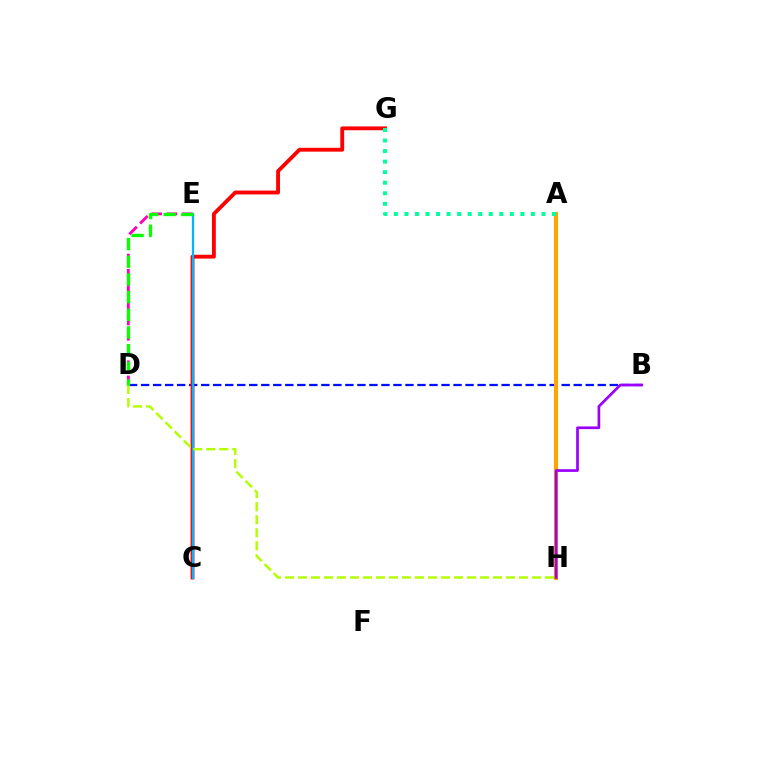{('D', 'E'): [{'color': '#ff00bd', 'line_style': 'dashed', 'thickness': 2.07}, {'color': '#08ff00', 'line_style': 'dashed', 'thickness': 2.4}], ('B', 'D'): [{'color': '#0010ff', 'line_style': 'dashed', 'thickness': 1.63}], ('A', 'H'): [{'color': '#ffa500', 'line_style': 'solid', 'thickness': 2.94}], ('B', 'H'): [{'color': '#9b00ff', 'line_style': 'solid', 'thickness': 1.94}], ('C', 'G'): [{'color': '#ff0000', 'line_style': 'solid', 'thickness': 2.77}], ('C', 'E'): [{'color': '#00b5ff', 'line_style': 'solid', 'thickness': 1.63}], ('D', 'H'): [{'color': '#b3ff00', 'line_style': 'dashed', 'thickness': 1.77}], ('A', 'G'): [{'color': '#00ff9d', 'line_style': 'dotted', 'thickness': 2.86}]}